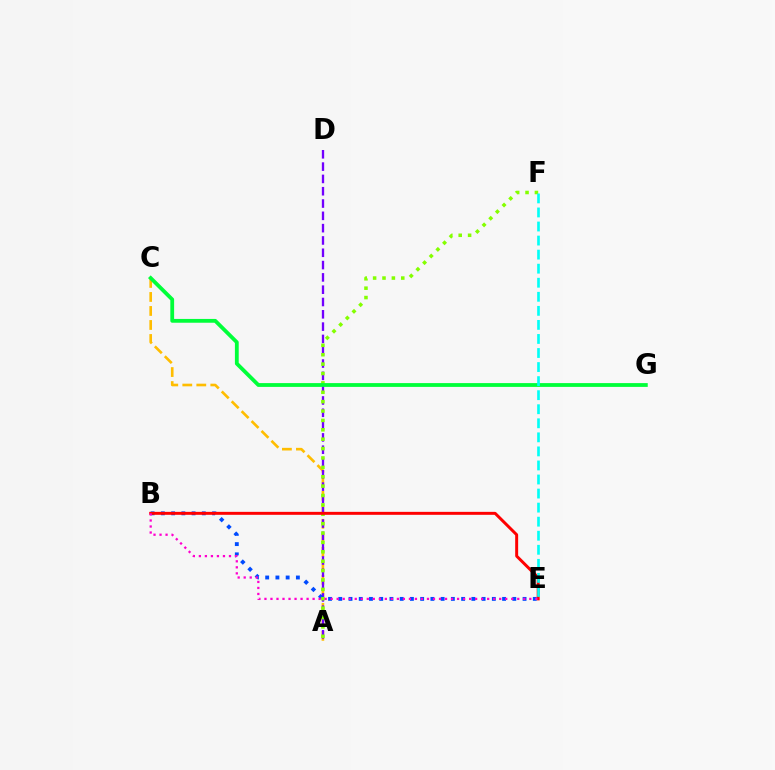{('A', 'C'): [{'color': '#ffbd00', 'line_style': 'dashed', 'thickness': 1.9}], ('A', 'D'): [{'color': '#7200ff', 'line_style': 'dashed', 'thickness': 1.67}], ('B', 'E'): [{'color': '#004bff', 'line_style': 'dotted', 'thickness': 2.78}, {'color': '#ff0000', 'line_style': 'solid', 'thickness': 2.13}, {'color': '#ff00cf', 'line_style': 'dotted', 'thickness': 1.64}], ('A', 'F'): [{'color': '#84ff00', 'line_style': 'dotted', 'thickness': 2.55}], ('C', 'G'): [{'color': '#00ff39', 'line_style': 'solid', 'thickness': 2.74}], ('E', 'F'): [{'color': '#00fff6', 'line_style': 'dashed', 'thickness': 1.91}]}